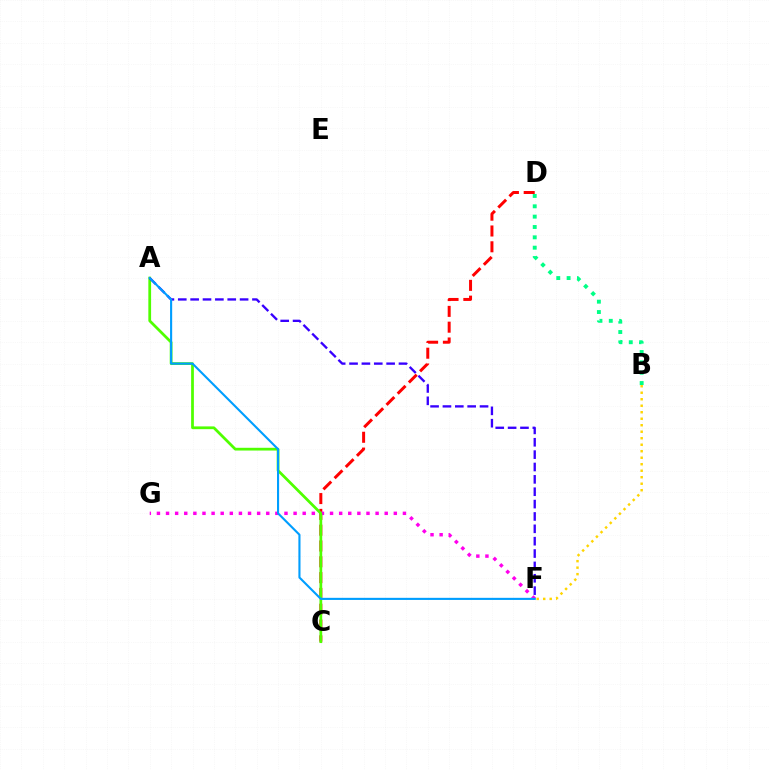{('C', 'D'): [{'color': '#ff0000', 'line_style': 'dashed', 'thickness': 2.15}], ('F', 'G'): [{'color': '#ff00ed', 'line_style': 'dotted', 'thickness': 2.48}], ('A', 'C'): [{'color': '#4fff00', 'line_style': 'solid', 'thickness': 1.98}], ('A', 'F'): [{'color': '#3700ff', 'line_style': 'dashed', 'thickness': 1.68}, {'color': '#009eff', 'line_style': 'solid', 'thickness': 1.52}], ('B', 'F'): [{'color': '#ffd500', 'line_style': 'dotted', 'thickness': 1.77}], ('B', 'D'): [{'color': '#00ff86', 'line_style': 'dotted', 'thickness': 2.81}]}